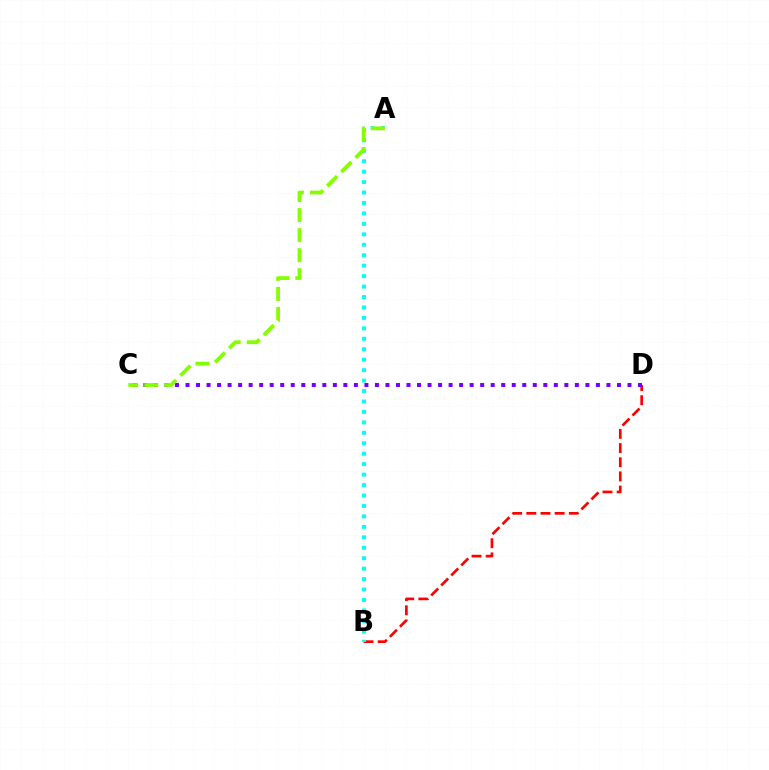{('B', 'D'): [{'color': '#ff0000', 'line_style': 'dashed', 'thickness': 1.93}], ('C', 'D'): [{'color': '#7200ff', 'line_style': 'dotted', 'thickness': 2.86}], ('A', 'B'): [{'color': '#00fff6', 'line_style': 'dotted', 'thickness': 2.84}], ('A', 'C'): [{'color': '#84ff00', 'line_style': 'dashed', 'thickness': 2.72}]}